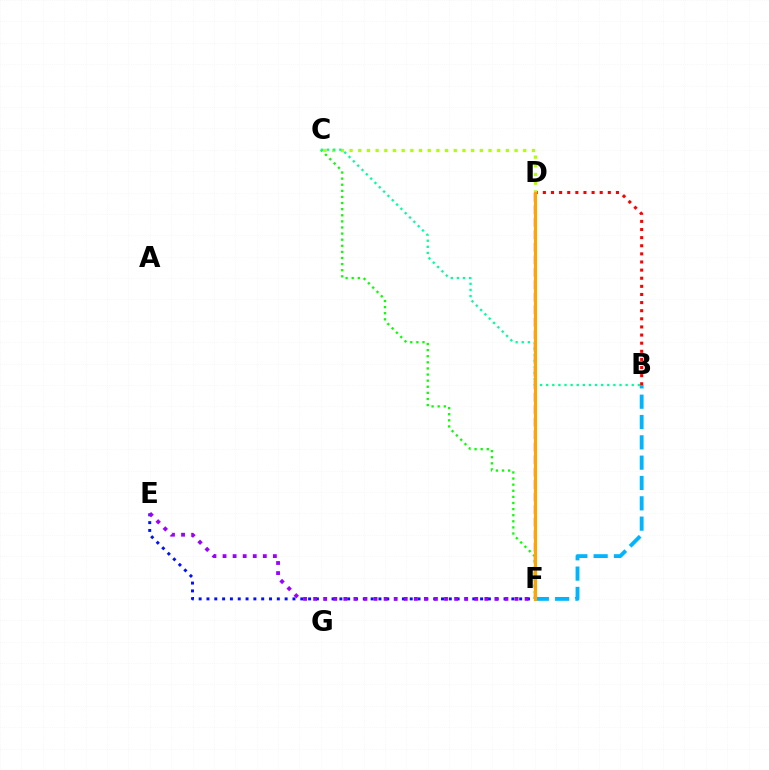{('D', 'F'): [{'color': '#ff00bd', 'line_style': 'dashed', 'thickness': 1.7}, {'color': '#ffa500', 'line_style': 'solid', 'thickness': 2.26}], ('E', 'F'): [{'color': '#0010ff', 'line_style': 'dotted', 'thickness': 2.12}, {'color': '#9b00ff', 'line_style': 'dotted', 'thickness': 2.74}], ('C', 'F'): [{'color': '#08ff00', 'line_style': 'dotted', 'thickness': 1.66}], ('B', 'F'): [{'color': '#00b5ff', 'line_style': 'dashed', 'thickness': 2.76}], ('B', 'D'): [{'color': '#ff0000', 'line_style': 'dotted', 'thickness': 2.21}], ('C', 'D'): [{'color': '#b3ff00', 'line_style': 'dotted', 'thickness': 2.36}], ('B', 'C'): [{'color': '#00ff9d', 'line_style': 'dotted', 'thickness': 1.66}]}